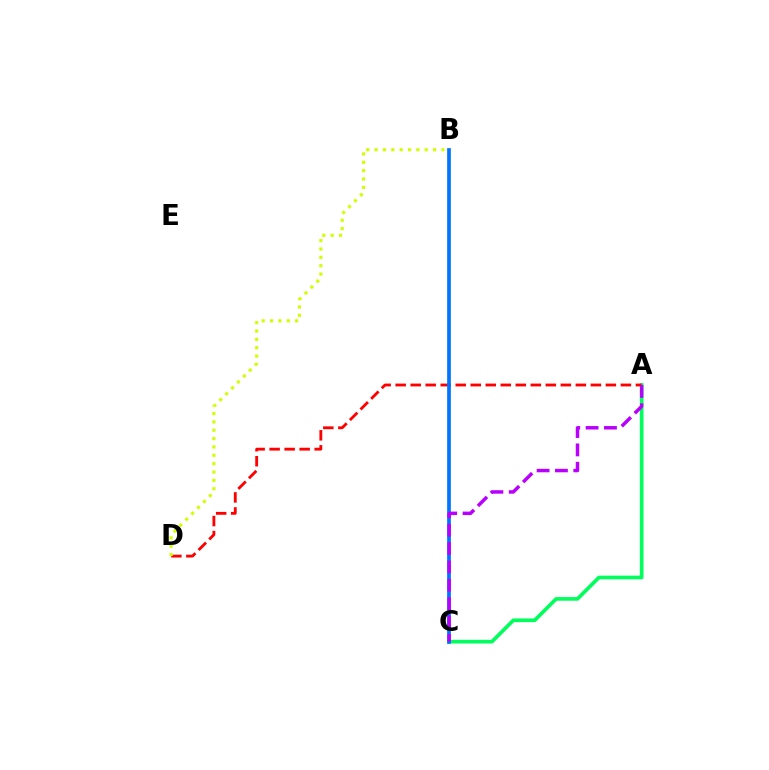{('A', 'C'): [{'color': '#00ff5c', 'line_style': 'solid', 'thickness': 2.63}, {'color': '#b900ff', 'line_style': 'dashed', 'thickness': 2.49}], ('A', 'D'): [{'color': '#ff0000', 'line_style': 'dashed', 'thickness': 2.04}], ('B', 'C'): [{'color': '#0074ff', 'line_style': 'solid', 'thickness': 2.66}], ('B', 'D'): [{'color': '#d1ff00', 'line_style': 'dotted', 'thickness': 2.27}]}